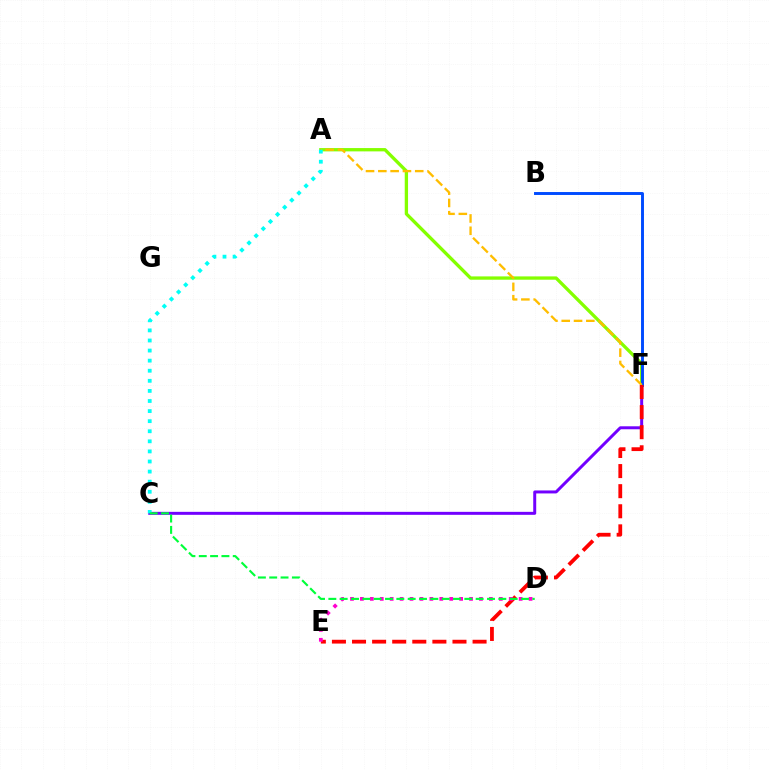{('C', 'F'): [{'color': '#7200ff', 'line_style': 'solid', 'thickness': 2.15}], ('A', 'F'): [{'color': '#84ff00', 'line_style': 'solid', 'thickness': 2.39}, {'color': '#ffbd00', 'line_style': 'dashed', 'thickness': 1.67}], ('B', 'F'): [{'color': '#004bff', 'line_style': 'solid', 'thickness': 2.11}], ('A', 'C'): [{'color': '#00fff6', 'line_style': 'dotted', 'thickness': 2.74}], ('E', 'F'): [{'color': '#ff0000', 'line_style': 'dashed', 'thickness': 2.73}], ('D', 'E'): [{'color': '#ff00cf', 'line_style': 'dotted', 'thickness': 2.7}], ('C', 'D'): [{'color': '#00ff39', 'line_style': 'dashed', 'thickness': 1.54}]}